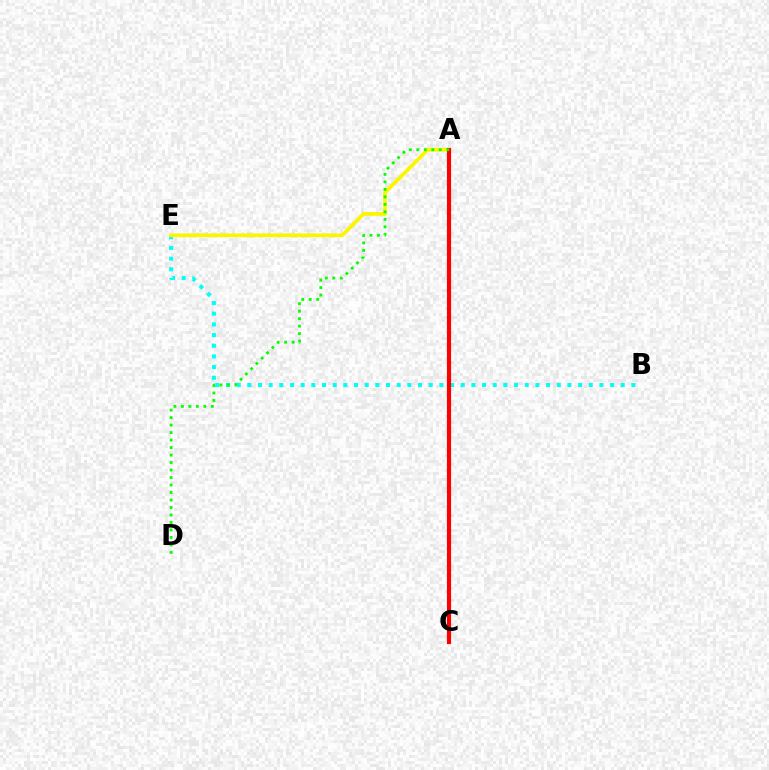{('A', 'C'): [{'color': '#0010ff', 'line_style': 'solid', 'thickness': 1.52}, {'color': '#ee00ff', 'line_style': 'dotted', 'thickness': 1.92}, {'color': '#ff0000', 'line_style': 'solid', 'thickness': 2.99}], ('B', 'E'): [{'color': '#00fff6', 'line_style': 'dotted', 'thickness': 2.9}], ('A', 'E'): [{'color': '#fcf500', 'line_style': 'solid', 'thickness': 2.69}], ('A', 'D'): [{'color': '#08ff00', 'line_style': 'dotted', 'thickness': 2.04}]}